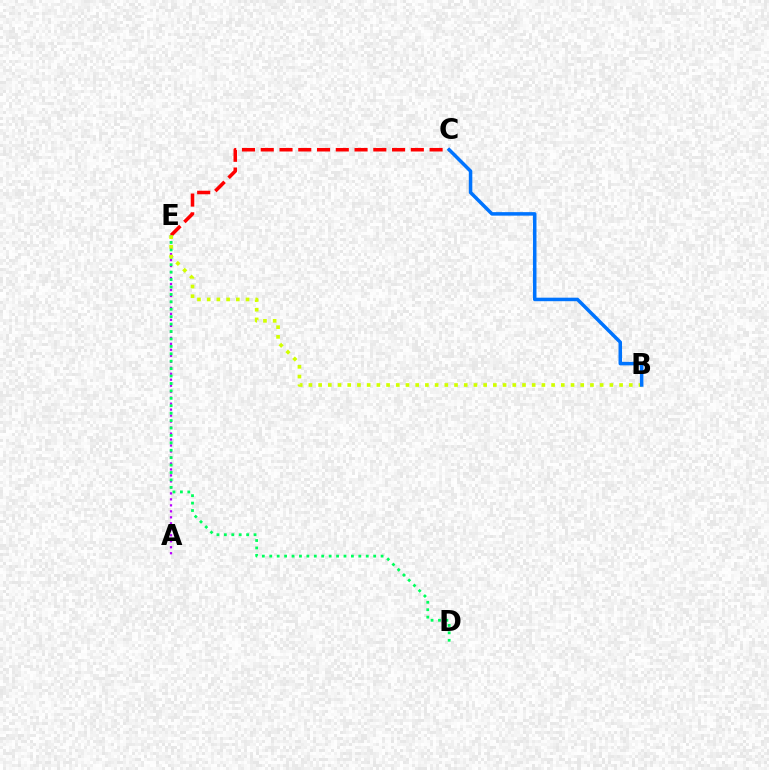{('A', 'E'): [{'color': '#b900ff', 'line_style': 'dotted', 'thickness': 1.63}], ('C', 'E'): [{'color': '#ff0000', 'line_style': 'dashed', 'thickness': 2.55}], ('D', 'E'): [{'color': '#00ff5c', 'line_style': 'dotted', 'thickness': 2.02}], ('B', 'E'): [{'color': '#d1ff00', 'line_style': 'dotted', 'thickness': 2.64}], ('B', 'C'): [{'color': '#0074ff', 'line_style': 'solid', 'thickness': 2.53}]}